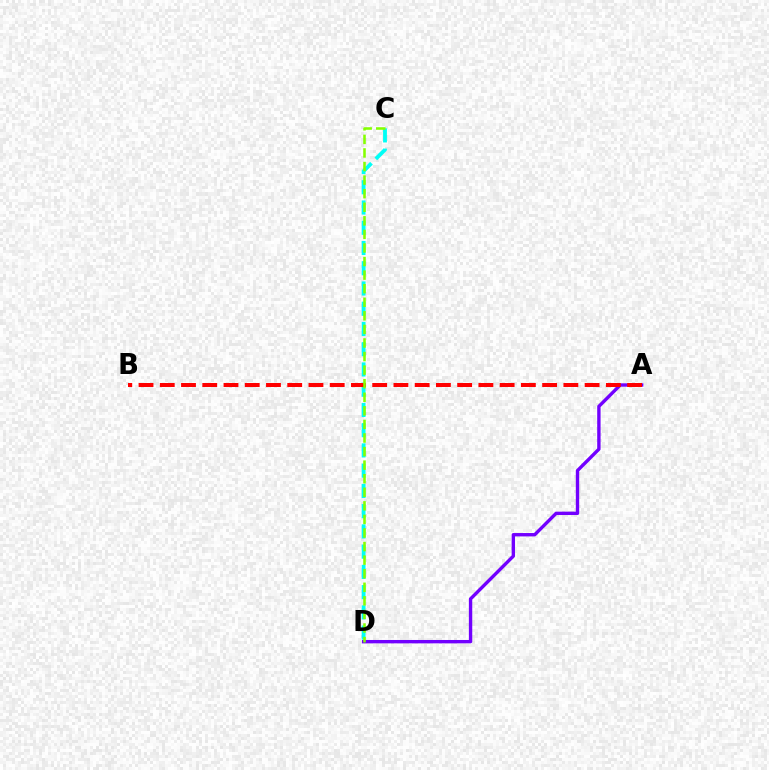{('C', 'D'): [{'color': '#00fff6', 'line_style': 'dashed', 'thickness': 2.75}, {'color': '#84ff00', 'line_style': 'dashed', 'thickness': 1.84}], ('A', 'D'): [{'color': '#7200ff', 'line_style': 'solid', 'thickness': 2.43}], ('A', 'B'): [{'color': '#ff0000', 'line_style': 'dashed', 'thickness': 2.89}]}